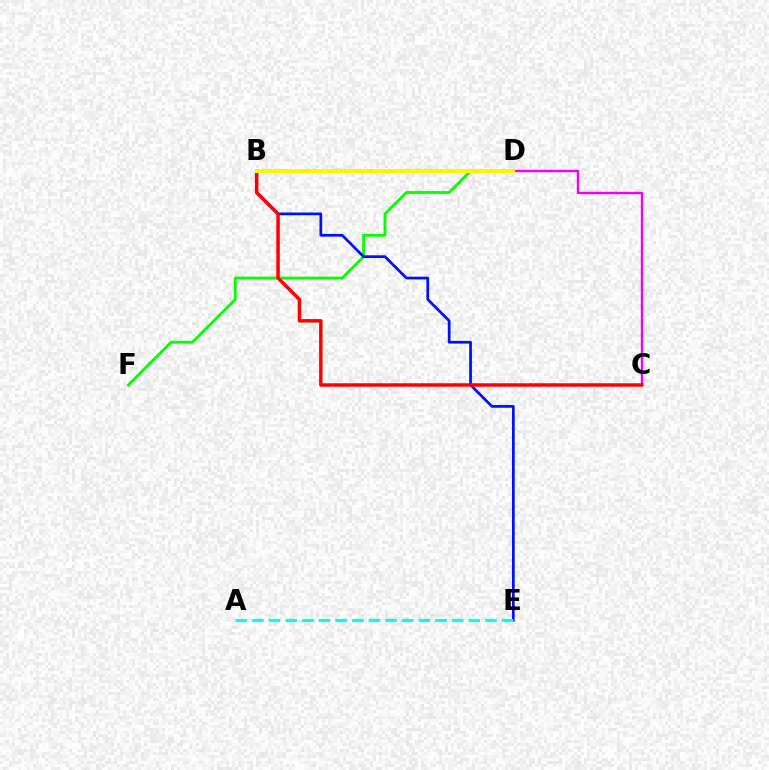{('C', 'D'): [{'color': '#ee00ff', 'line_style': 'solid', 'thickness': 1.73}], ('D', 'F'): [{'color': '#08ff00', 'line_style': 'solid', 'thickness': 2.05}], ('B', 'E'): [{'color': '#0010ff', 'line_style': 'solid', 'thickness': 1.97}], ('B', 'C'): [{'color': '#ff0000', 'line_style': 'solid', 'thickness': 2.51}], ('A', 'E'): [{'color': '#00fff6', 'line_style': 'dashed', 'thickness': 2.26}], ('B', 'D'): [{'color': '#fcf500', 'line_style': 'solid', 'thickness': 2.91}]}